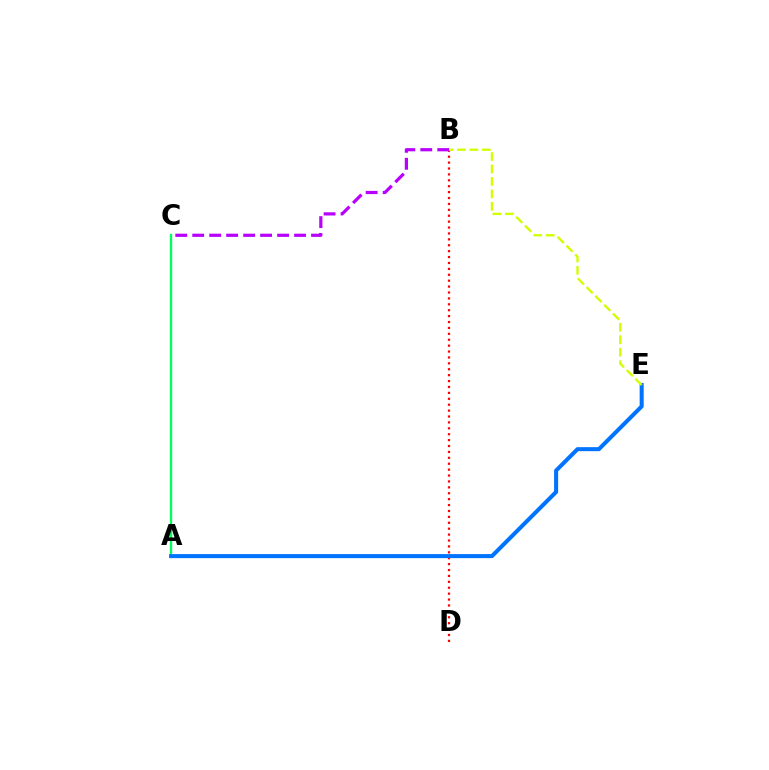{('A', 'C'): [{'color': '#00ff5c', 'line_style': 'solid', 'thickness': 1.69}], ('B', 'D'): [{'color': '#ff0000', 'line_style': 'dotted', 'thickness': 1.6}], ('A', 'E'): [{'color': '#0074ff', 'line_style': 'solid', 'thickness': 2.91}], ('B', 'C'): [{'color': '#b900ff', 'line_style': 'dashed', 'thickness': 2.31}], ('B', 'E'): [{'color': '#d1ff00', 'line_style': 'dashed', 'thickness': 1.69}]}